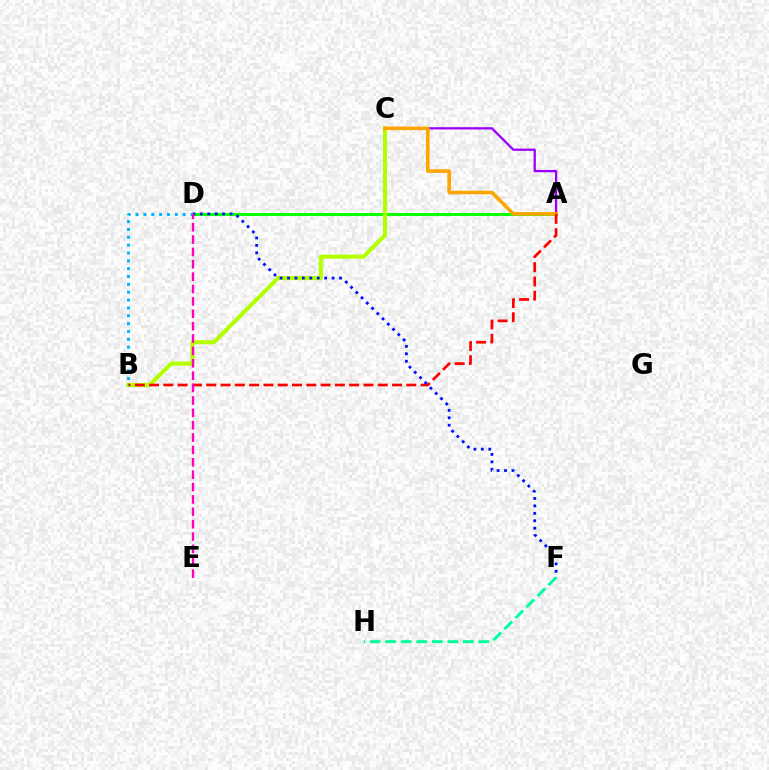{('A', 'D'): [{'color': '#08ff00', 'line_style': 'solid', 'thickness': 2.13}], ('F', 'H'): [{'color': '#00ff9d', 'line_style': 'dashed', 'thickness': 2.11}], ('B', 'C'): [{'color': '#b3ff00', 'line_style': 'solid', 'thickness': 2.94}], ('A', 'C'): [{'color': '#9b00ff', 'line_style': 'solid', 'thickness': 1.66}, {'color': '#ffa500', 'line_style': 'solid', 'thickness': 2.58}], ('A', 'B'): [{'color': '#ff0000', 'line_style': 'dashed', 'thickness': 1.94}], ('D', 'F'): [{'color': '#0010ff', 'line_style': 'dotted', 'thickness': 2.02}], ('B', 'D'): [{'color': '#00b5ff', 'line_style': 'dotted', 'thickness': 2.13}], ('D', 'E'): [{'color': '#ff00bd', 'line_style': 'dashed', 'thickness': 1.68}]}